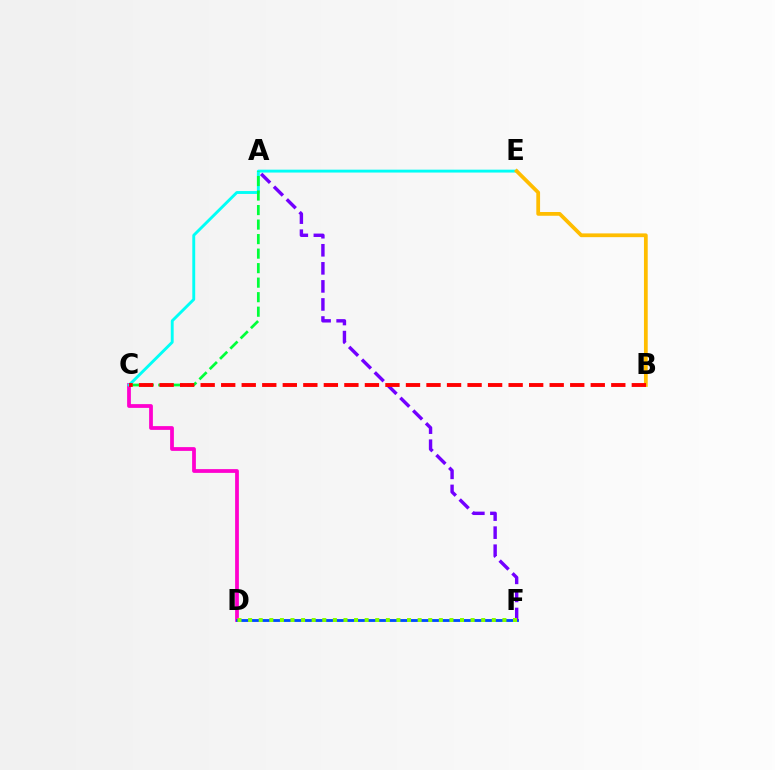{('C', 'D'): [{'color': '#ff00cf', 'line_style': 'solid', 'thickness': 2.71}], ('D', 'F'): [{'color': '#004bff', 'line_style': 'solid', 'thickness': 2.05}, {'color': '#84ff00', 'line_style': 'dotted', 'thickness': 2.88}], ('C', 'E'): [{'color': '#00fff6', 'line_style': 'solid', 'thickness': 2.08}], ('A', 'C'): [{'color': '#00ff39', 'line_style': 'dashed', 'thickness': 1.97}], ('A', 'F'): [{'color': '#7200ff', 'line_style': 'dashed', 'thickness': 2.45}], ('B', 'E'): [{'color': '#ffbd00', 'line_style': 'solid', 'thickness': 2.71}], ('B', 'C'): [{'color': '#ff0000', 'line_style': 'dashed', 'thickness': 2.79}]}